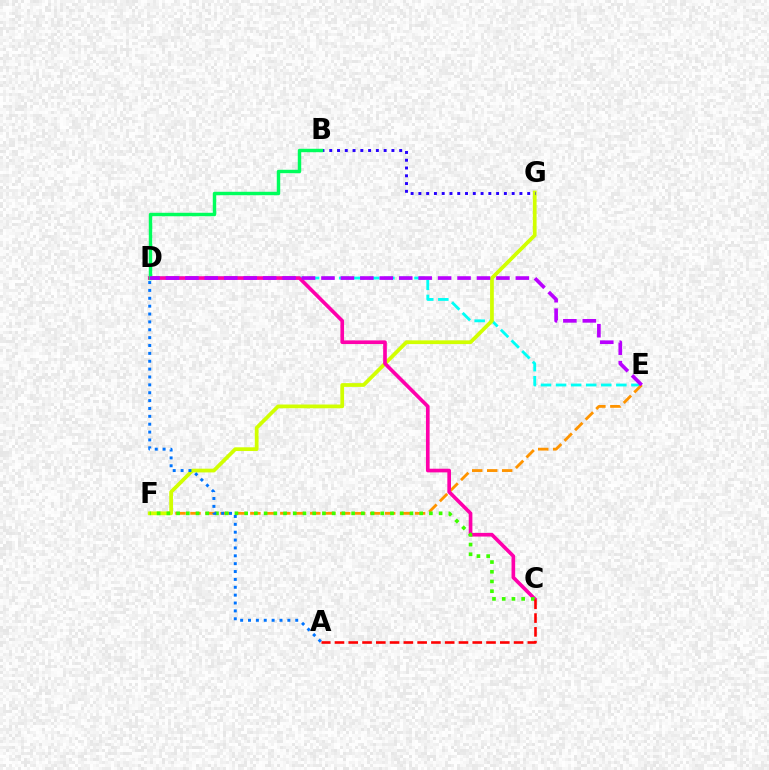{('D', 'E'): [{'color': '#00fff6', 'line_style': 'dashed', 'thickness': 2.05}, {'color': '#b900ff', 'line_style': 'dashed', 'thickness': 2.64}], ('E', 'F'): [{'color': '#ff9400', 'line_style': 'dashed', 'thickness': 2.03}], ('F', 'G'): [{'color': '#d1ff00', 'line_style': 'solid', 'thickness': 2.69}], ('B', 'G'): [{'color': '#2500ff', 'line_style': 'dotted', 'thickness': 2.11}], ('C', 'D'): [{'color': '#ff00ac', 'line_style': 'solid', 'thickness': 2.63}], ('B', 'D'): [{'color': '#00ff5c', 'line_style': 'solid', 'thickness': 2.48}], ('C', 'F'): [{'color': '#3dff00', 'line_style': 'dotted', 'thickness': 2.64}], ('A', 'D'): [{'color': '#0074ff', 'line_style': 'dotted', 'thickness': 2.14}], ('A', 'C'): [{'color': '#ff0000', 'line_style': 'dashed', 'thickness': 1.87}]}